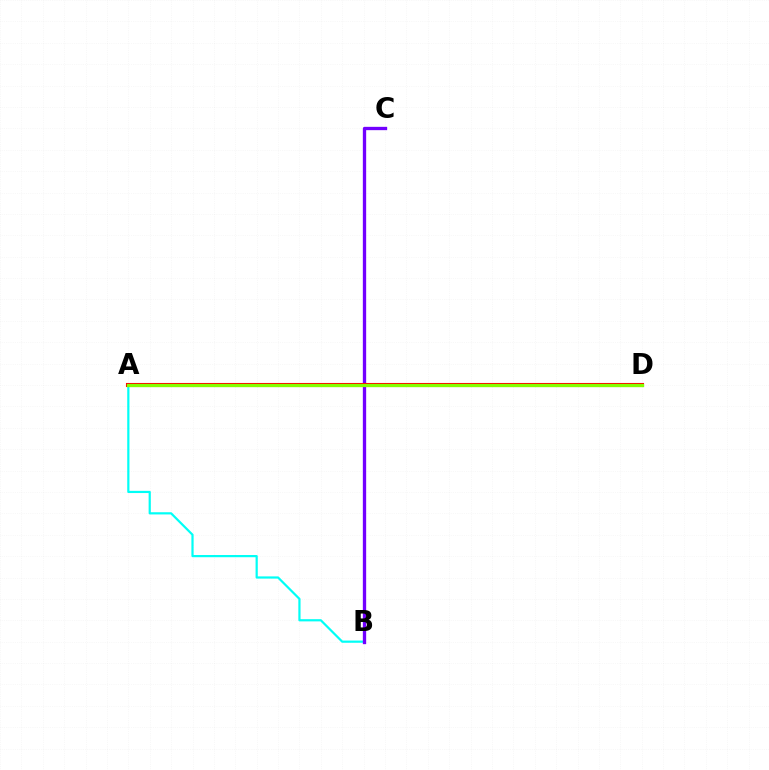{('A', 'B'): [{'color': '#00fff6', 'line_style': 'solid', 'thickness': 1.59}], ('B', 'C'): [{'color': '#7200ff', 'line_style': 'solid', 'thickness': 2.39}], ('A', 'D'): [{'color': '#ff0000', 'line_style': 'solid', 'thickness': 2.94}, {'color': '#84ff00', 'line_style': 'solid', 'thickness': 2.34}]}